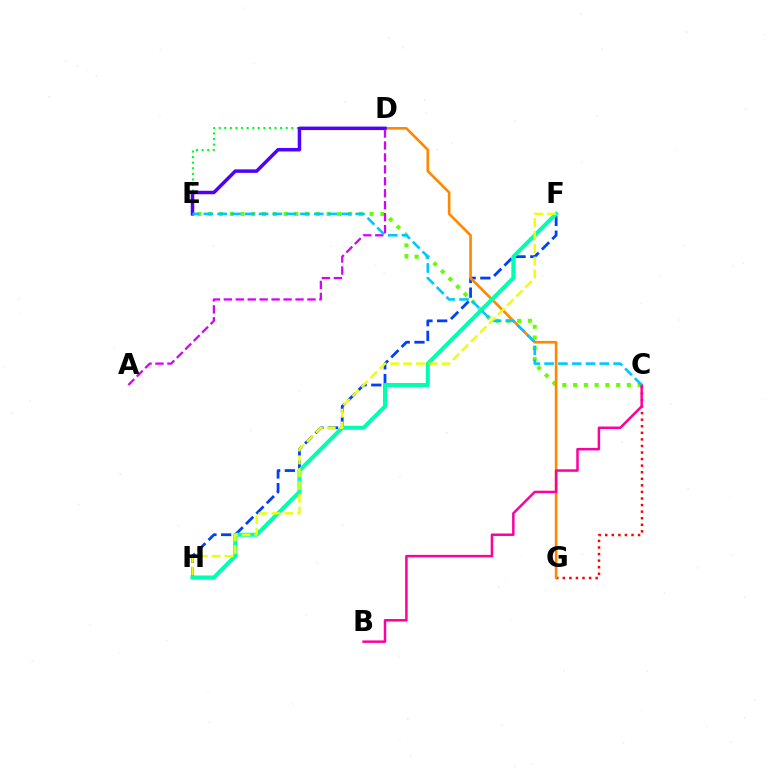{('C', 'E'): [{'color': '#66ff00', 'line_style': 'dotted', 'thickness': 2.92}, {'color': '#00c7ff', 'line_style': 'dashed', 'thickness': 1.87}], ('C', 'G'): [{'color': '#ff0000', 'line_style': 'dotted', 'thickness': 1.79}], ('F', 'H'): [{'color': '#003fff', 'line_style': 'dashed', 'thickness': 2.0}, {'color': '#00ffaf', 'line_style': 'solid', 'thickness': 2.89}, {'color': '#eeff00', 'line_style': 'dashed', 'thickness': 1.74}], ('D', 'G'): [{'color': '#ff8800', 'line_style': 'solid', 'thickness': 1.9}], ('D', 'E'): [{'color': '#00ff27', 'line_style': 'dotted', 'thickness': 1.52}, {'color': '#4f00ff', 'line_style': 'solid', 'thickness': 2.51}], ('B', 'C'): [{'color': '#ff00a0', 'line_style': 'solid', 'thickness': 1.8}], ('A', 'D'): [{'color': '#d600ff', 'line_style': 'dashed', 'thickness': 1.62}]}